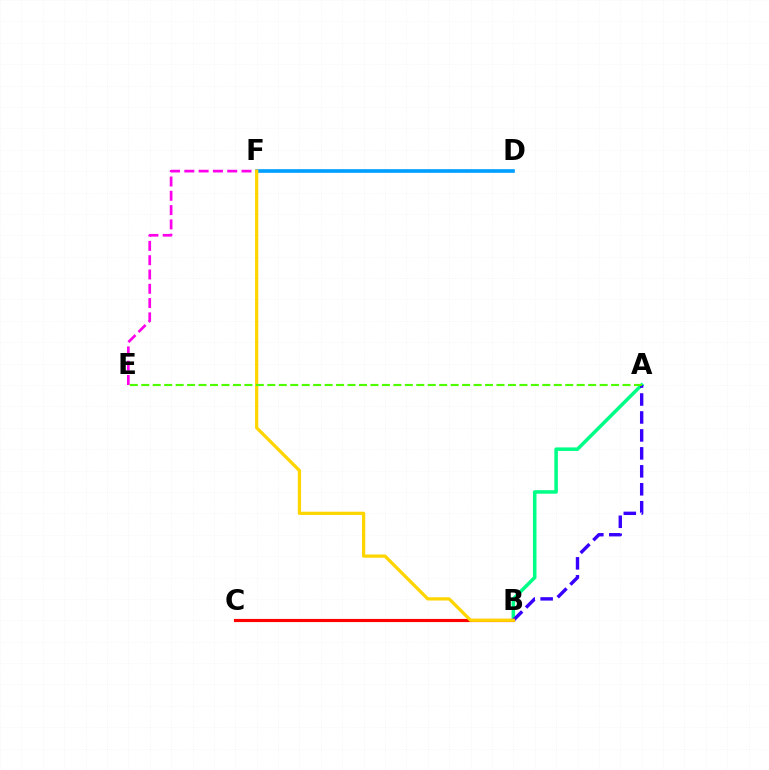{('A', 'B'): [{'color': '#00ff86', 'line_style': 'solid', 'thickness': 2.54}, {'color': '#3700ff', 'line_style': 'dashed', 'thickness': 2.44}], ('B', 'C'): [{'color': '#ff0000', 'line_style': 'solid', 'thickness': 2.26}], ('D', 'F'): [{'color': '#009eff', 'line_style': 'solid', 'thickness': 2.62}], ('E', 'F'): [{'color': '#ff00ed', 'line_style': 'dashed', 'thickness': 1.94}], ('B', 'F'): [{'color': '#ffd500', 'line_style': 'solid', 'thickness': 2.34}], ('A', 'E'): [{'color': '#4fff00', 'line_style': 'dashed', 'thickness': 1.56}]}